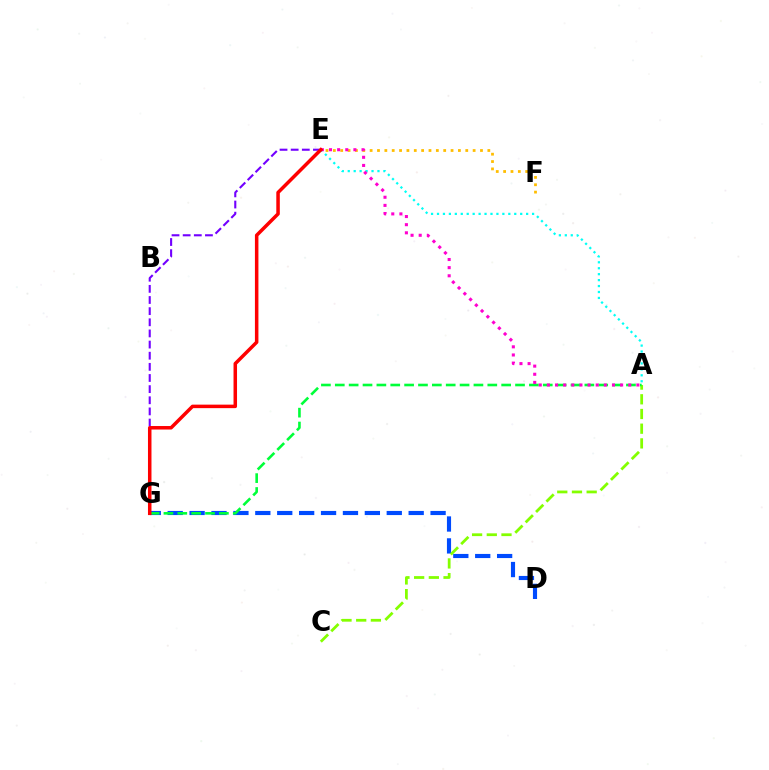{('D', 'G'): [{'color': '#004bff', 'line_style': 'dashed', 'thickness': 2.98}], ('A', 'E'): [{'color': '#00fff6', 'line_style': 'dotted', 'thickness': 1.61}, {'color': '#ff00cf', 'line_style': 'dotted', 'thickness': 2.21}], ('E', 'G'): [{'color': '#7200ff', 'line_style': 'dashed', 'thickness': 1.51}, {'color': '#ff0000', 'line_style': 'solid', 'thickness': 2.53}], ('A', 'C'): [{'color': '#84ff00', 'line_style': 'dashed', 'thickness': 2.0}], ('A', 'G'): [{'color': '#00ff39', 'line_style': 'dashed', 'thickness': 1.88}], ('E', 'F'): [{'color': '#ffbd00', 'line_style': 'dotted', 'thickness': 2.0}]}